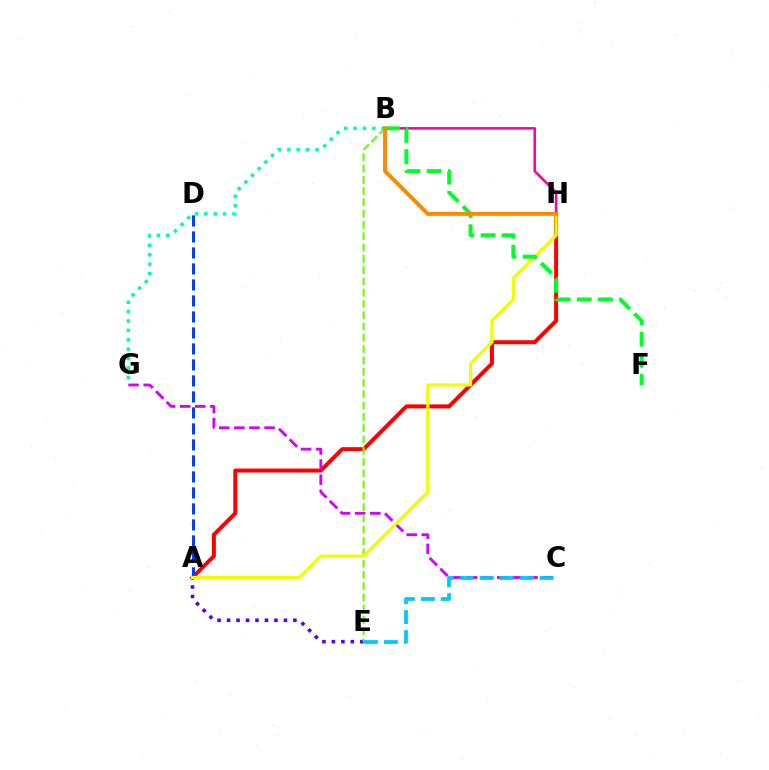{('A', 'E'): [{'color': '#4f00ff', 'line_style': 'dotted', 'thickness': 2.57}], ('B', 'H'): [{'color': '#ff00a0', 'line_style': 'solid', 'thickness': 1.84}, {'color': '#ff8800', 'line_style': 'solid', 'thickness': 2.83}], ('A', 'H'): [{'color': '#ff0000', 'line_style': 'solid', 'thickness': 2.87}, {'color': '#eeff00', 'line_style': 'solid', 'thickness': 2.3}], ('C', 'G'): [{'color': '#d600ff', 'line_style': 'dashed', 'thickness': 2.05}], ('B', 'E'): [{'color': '#66ff00', 'line_style': 'dashed', 'thickness': 1.53}], ('A', 'D'): [{'color': '#003fff', 'line_style': 'dashed', 'thickness': 2.17}], ('C', 'E'): [{'color': '#00c7ff', 'line_style': 'dashed', 'thickness': 2.71}], ('B', 'G'): [{'color': '#00ffaf', 'line_style': 'dotted', 'thickness': 2.55}], ('B', 'F'): [{'color': '#00ff27', 'line_style': 'dashed', 'thickness': 2.87}]}